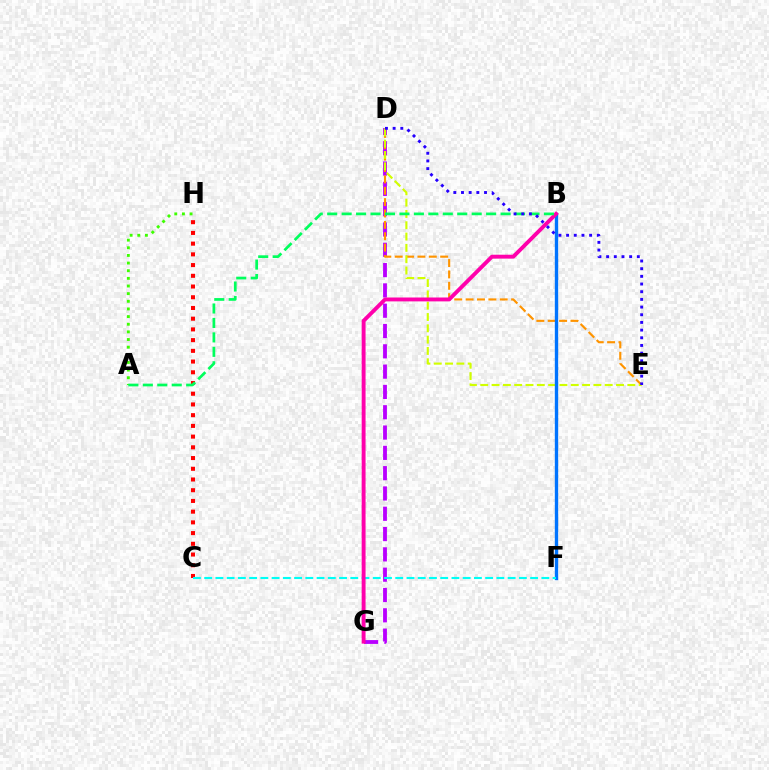{('D', 'G'): [{'color': '#b900ff', 'line_style': 'dashed', 'thickness': 2.76}], ('D', 'E'): [{'color': '#ff9400', 'line_style': 'dashed', 'thickness': 1.54}, {'color': '#d1ff00', 'line_style': 'dashed', 'thickness': 1.54}, {'color': '#2500ff', 'line_style': 'dotted', 'thickness': 2.09}], ('C', 'H'): [{'color': '#ff0000', 'line_style': 'dotted', 'thickness': 2.91}], ('A', 'H'): [{'color': '#3dff00', 'line_style': 'dotted', 'thickness': 2.08}], ('B', 'F'): [{'color': '#0074ff', 'line_style': 'solid', 'thickness': 2.42}], ('C', 'F'): [{'color': '#00fff6', 'line_style': 'dashed', 'thickness': 1.53}], ('B', 'G'): [{'color': '#ff00ac', 'line_style': 'solid', 'thickness': 2.8}], ('A', 'B'): [{'color': '#00ff5c', 'line_style': 'dashed', 'thickness': 1.96}]}